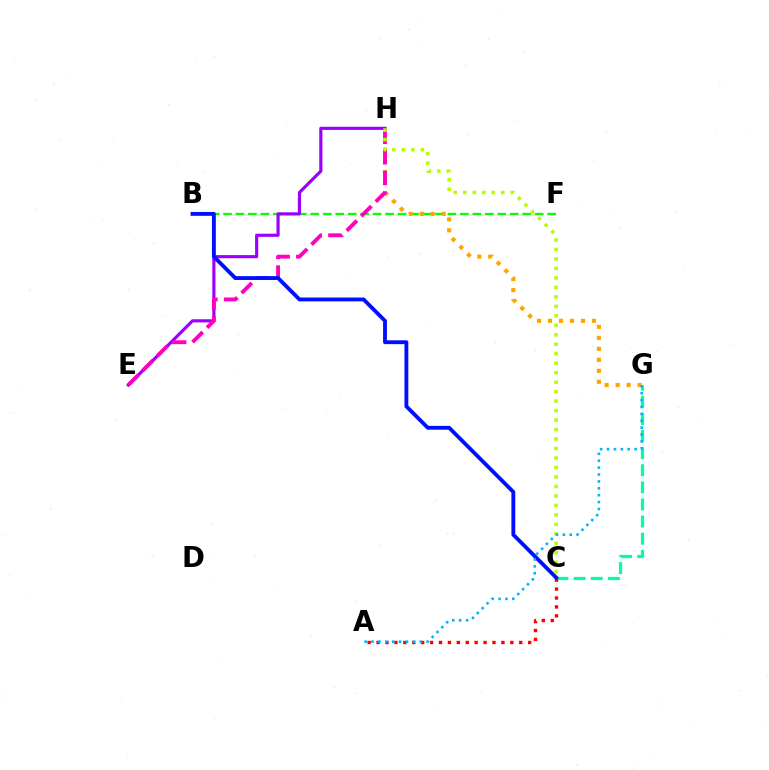{('B', 'F'): [{'color': '#08ff00', 'line_style': 'dashed', 'thickness': 1.69}], ('C', 'G'): [{'color': '#00ff9d', 'line_style': 'dashed', 'thickness': 2.33}], ('G', 'H'): [{'color': '#ffa500', 'line_style': 'dotted', 'thickness': 2.98}], ('A', 'C'): [{'color': '#ff0000', 'line_style': 'dotted', 'thickness': 2.42}], ('E', 'H'): [{'color': '#9b00ff', 'line_style': 'solid', 'thickness': 2.27}, {'color': '#ff00bd', 'line_style': 'dashed', 'thickness': 2.78}], ('B', 'C'): [{'color': '#0010ff', 'line_style': 'solid', 'thickness': 2.78}], ('C', 'H'): [{'color': '#b3ff00', 'line_style': 'dotted', 'thickness': 2.58}], ('A', 'G'): [{'color': '#00b5ff', 'line_style': 'dotted', 'thickness': 1.87}]}